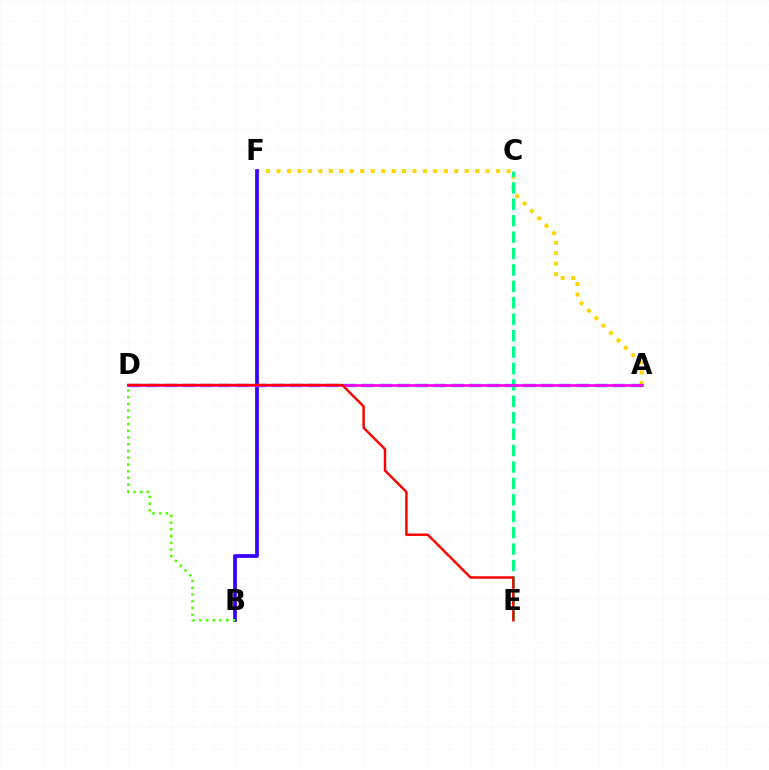{('A', 'F'): [{'color': '#ffd500', 'line_style': 'dotted', 'thickness': 2.84}], ('B', 'F'): [{'color': '#3700ff', 'line_style': 'solid', 'thickness': 2.69}], ('A', 'D'): [{'color': '#009eff', 'line_style': 'dashed', 'thickness': 2.44}, {'color': '#ff00ed', 'line_style': 'solid', 'thickness': 1.94}], ('B', 'D'): [{'color': '#4fff00', 'line_style': 'dotted', 'thickness': 1.83}], ('C', 'E'): [{'color': '#00ff86', 'line_style': 'dashed', 'thickness': 2.23}], ('D', 'E'): [{'color': '#ff0000', 'line_style': 'solid', 'thickness': 1.75}]}